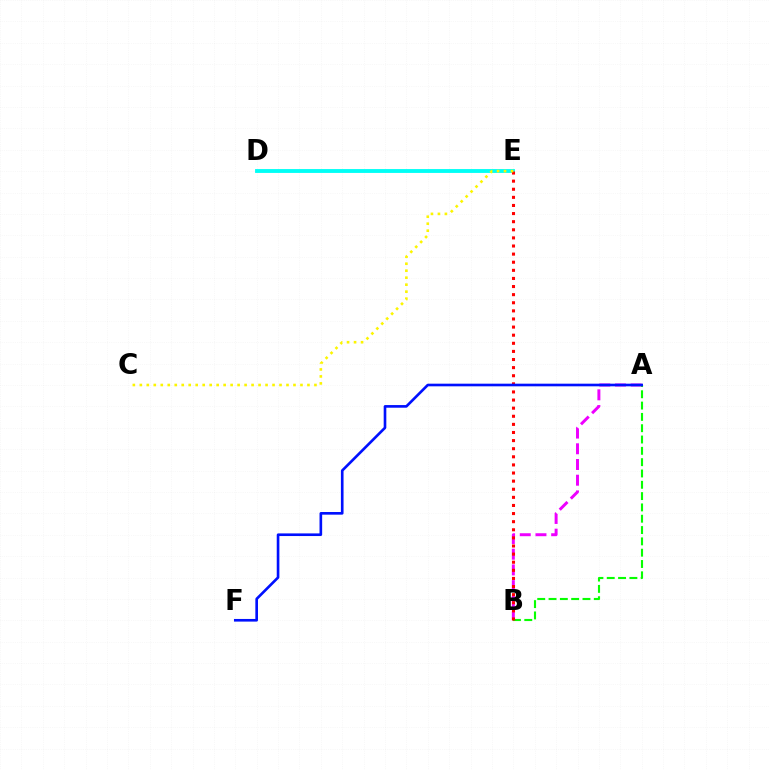{('A', 'B'): [{'color': '#ee00ff', 'line_style': 'dashed', 'thickness': 2.13}, {'color': '#08ff00', 'line_style': 'dashed', 'thickness': 1.54}], ('D', 'E'): [{'color': '#00fff6', 'line_style': 'solid', 'thickness': 2.77}], ('B', 'E'): [{'color': '#ff0000', 'line_style': 'dotted', 'thickness': 2.2}], ('A', 'F'): [{'color': '#0010ff', 'line_style': 'solid', 'thickness': 1.9}], ('C', 'E'): [{'color': '#fcf500', 'line_style': 'dotted', 'thickness': 1.9}]}